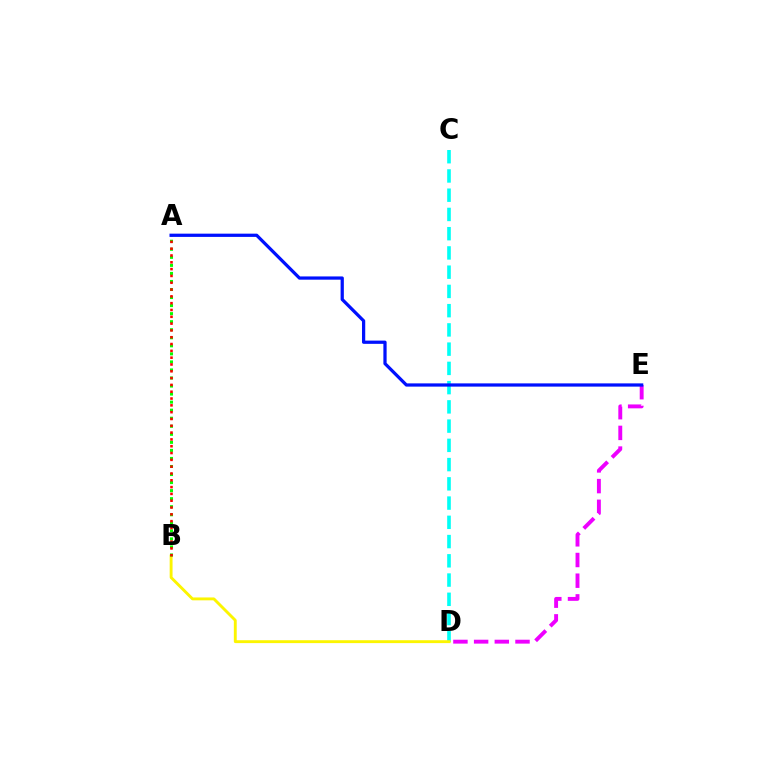{('D', 'E'): [{'color': '#ee00ff', 'line_style': 'dashed', 'thickness': 2.81}], ('C', 'D'): [{'color': '#00fff6', 'line_style': 'dashed', 'thickness': 2.61}], ('B', 'D'): [{'color': '#fcf500', 'line_style': 'solid', 'thickness': 2.07}], ('A', 'B'): [{'color': '#08ff00', 'line_style': 'dotted', 'thickness': 2.19}, {'color': '#ff0000', 'line_style': 'dotted', 'thickness': 1.85}], ('A', 'E'): [{'color': '#0010ff', 'line_style': 'solid', 'thickness': 2.33}]}